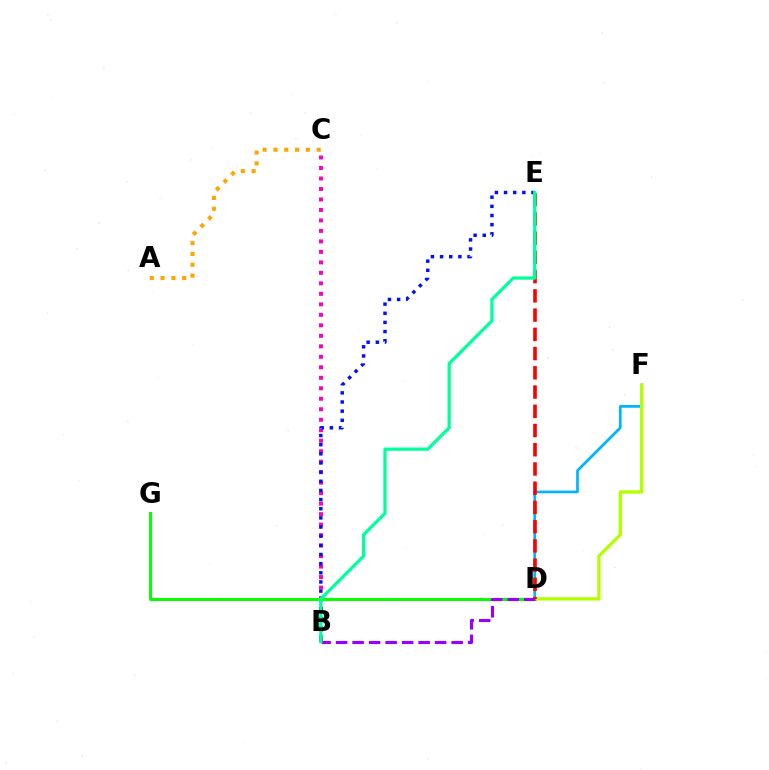{('B', 'C'): [{'color': '#ff00bd', 'line_style': 'dotted', 'thickness': 2.85}], ('A', 'C'): [{'color': '#ffa500', 'line_style': 'dotted', 'thickness': 2.94}], ('D', 'F'): [{'color': '#00b5ff', 'line_style': 'solid', 'thickness': 1.96}, {'color': '#b3ff00', 'line_style': 'solid', 'thickness': 2.39}], ('B', 'E'): [{'color': '#0010ff', 'line_style': 'dotted', 'thickness': 2.49}, {'color': '#00ff9d', 'line_style': 'solid', 'thickness': 2.35}], ('D', 'G'): [{'color': '#08ff00', 'line_style': 'solid', 'thickness': 2.16}], ('B', 'D'): [{'color': '#9b00ff', 'line_style': 'dashed', 'thickness': 2.24}], ('D', 'E'): [{'color': '#ff0000', 'line_style': 'dashed', 'thickness': 2.61}]}